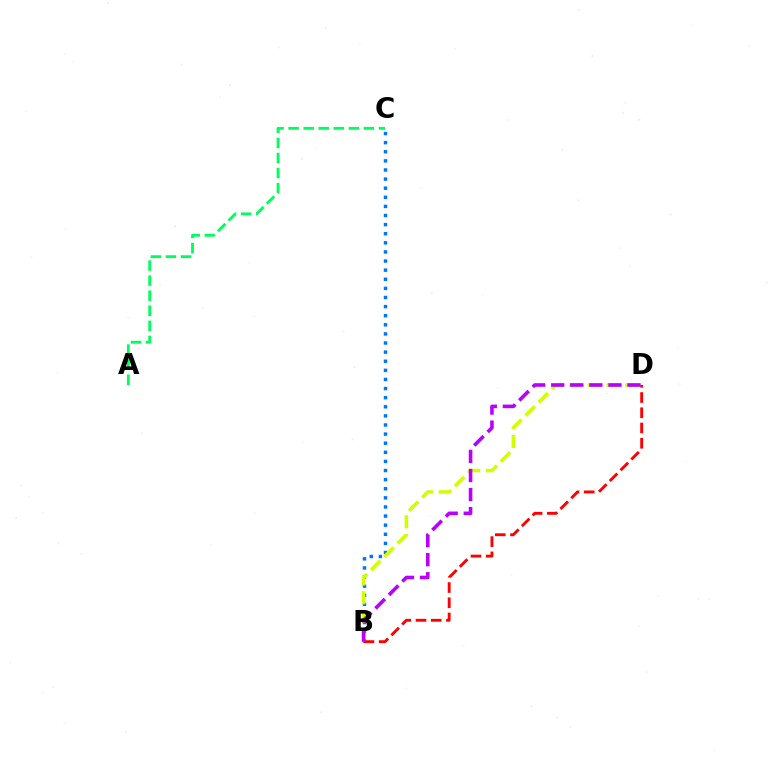{('A', 'C'): [{'color': '#00ff5c', 'line_style': 'dashed', 'thickness': 2.05}], ('B', 'C'): [{'color': '#0074ff', 'line_style': 'dotted', 'thickness': 2.47}], ('B', 'D'): [{'color': '#d1ff00', 'line_style': 'dashed', 'thickness': 2.54}, {'color': '#ff0000', 'line_style': 'dashed', 'thickness': 2.07}, {'color': '#b900ff', 'line_style': 'dashed', 'thickness': 2.59}]}